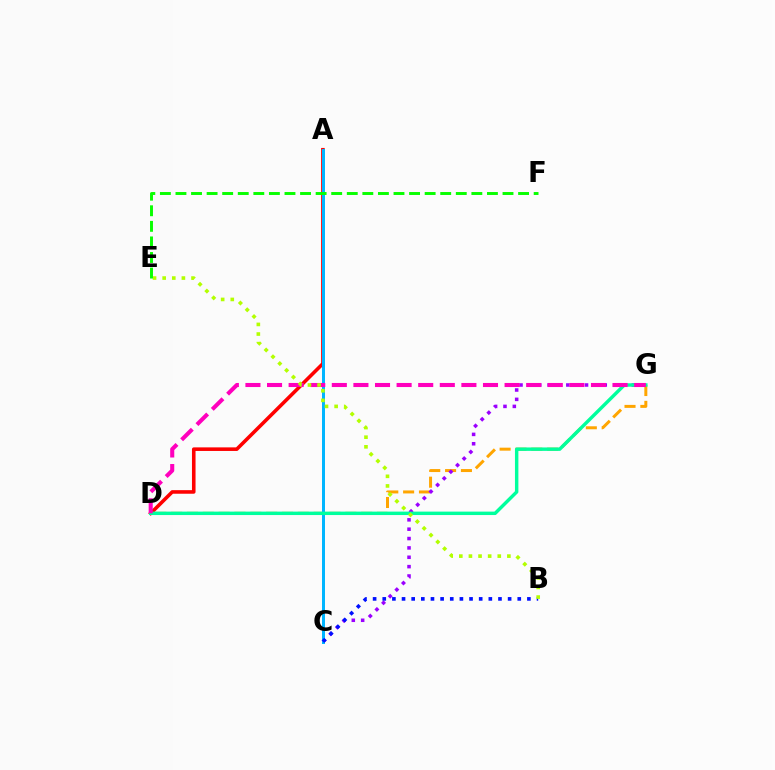{('D', 'G'): [{'color': '#ffa500', 'line_style': 'dashed', 'thickness': 2.15}, {'color': '#00ff9d', 'line_style': 'solid', 'thickness': 2.47}, {'color': '#ff00bd', 'line_style': 'dashed', 'thickness': 2.93}], ('C', 'G'): [{'color': '#9b00ff', 'line_style': 'dotted', 'thickness': 2.54}], ('A', 'D'): [{'color': '#ff0000', 'line_style': 'solid', 'thickness': 2.58}], ('A', 'C'): [{'color': '#00b5ff', 'line_style': 'solid', 'thickness': 2.15}], ('B', 'C'): [{'color': '#0010ff', 'line_style': 'dotted', 'thickness': 2.62}], ('B', 'E'): [{'color': '#b3ff00', 'line_style': 'dotted', 'thickness': 2.61}], ('E', 'F'): [{'color': '#08ff00', 'line_style': 'dashed', 'thickness': 2.12}]}